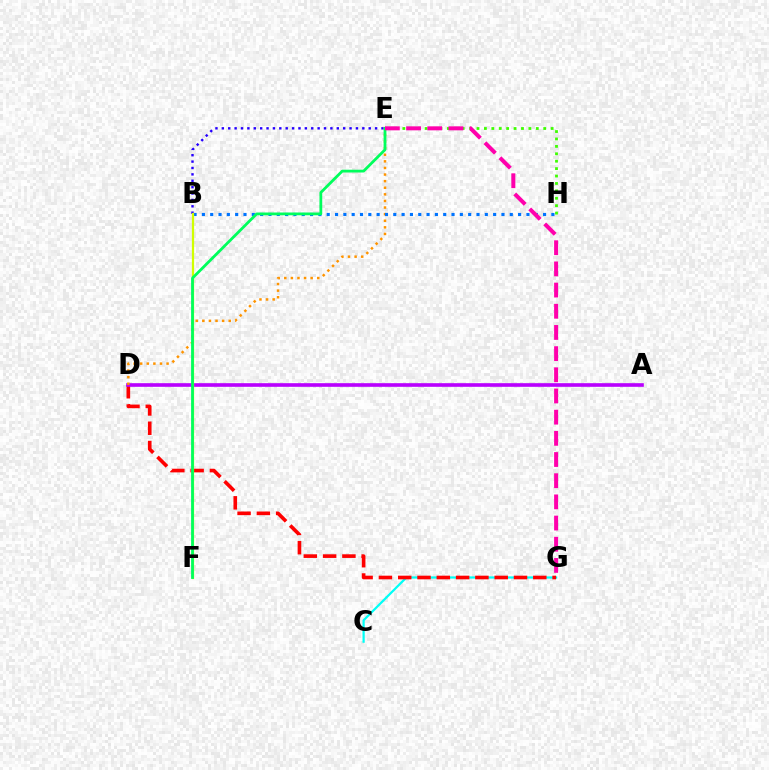{('C', 'G'): [{'color': '#00fff6', 'line_style': 'solid', 'thickness': 1.6}], ('D', 'G'): [{'color': '#ff0000', 'line_style': 'dashed', 'thickness': 2.62}], ('E', 'H'): [{'color': '#3dff00', 'line_style': 'dotted', 'thickness': 2.01}], ('A', 'D'): [{'color': '#b900ff', 'line_style': 'solid', 'thickness': 2.62}], ('D', 'E'): [{'color': '#ff9400', 'line_style': 'dotted', 'thickness': 1.79}], ('B', 'E'): [{'color': '#2500ff', 'line_style': 'dotted', 'thickness': 1.73}], ('B', 'H'): [{'color': '#0074ff', 'line_style': 'dotted', 'thickness': 2.26}], ('B', 'F'): [{'color': '#d1ff00', 'line_style': 'solid', 'thickness': 1.61}], ('E', 'F'): [{'color': '#00ff5c', 'line_style': 'solid', 'thickness': 2.01}], ('E', 'G'): [{'color': '#ff00ac', 'line_style': 'dashed', 'thickness': 2.88}]}